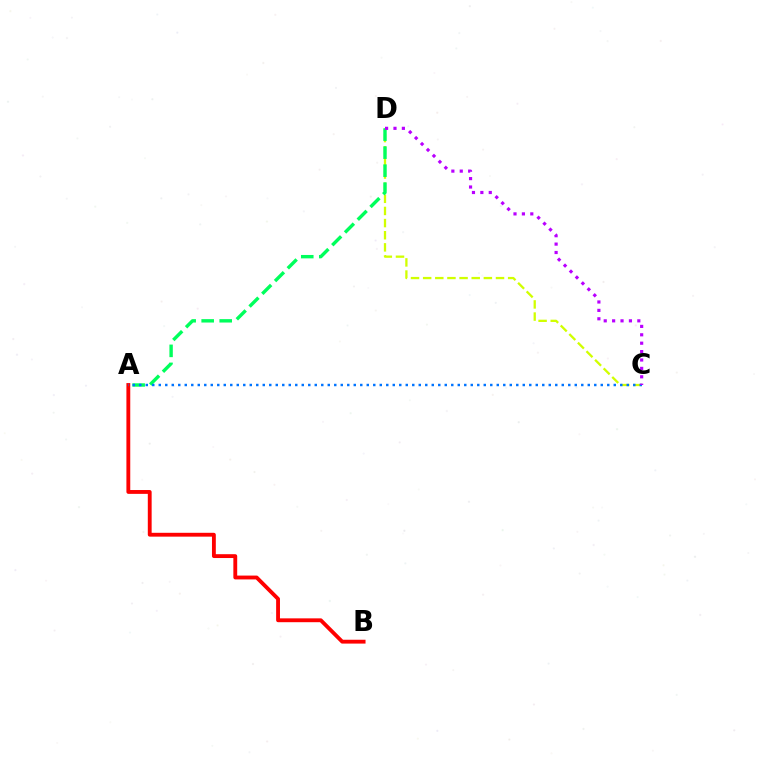{('C', 'D'): [{'color': '#d1ff00', 'line_style': 'dashed', 'thickness': 1.65}, {'color': '#b900ff', 'line_style': 'dotted', 'thickness': 2.28}], ('A', 'D'): [{'color': '#00ff5c', 'line_style': 'dashed', 'thickness': 2.45}], ('A', 'B'): [{'color': '#ff0000', 'line_style': 'solid', 'thickness': 2.77}], ('A', 'C'): [{'color': '#0074ff', 'line_style': 'dotted', 'thickness': 1.77}]}